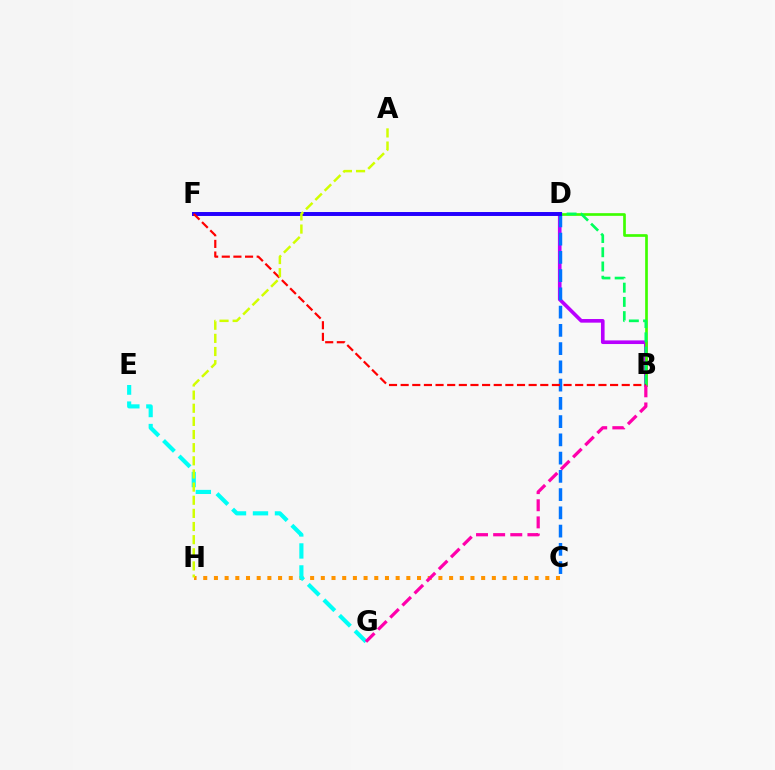{('B', 'D'): [{'color': '#b900ff', 'line_style': 'solid', 'thickness': 2.62}, {'color': '#3dff00', 'line_style': 'solid', 'thickness': 1.93}], ('B', 'F'): [{'color': '#00ff5c', 'line_style': 'dashed', 'thickness': 1.93}, {'color': '#ff0000', 'line_style': 'dashed', 'thickness': 1.58}], ('C', 'D'): [{'color': '#0074ff', 'line_style': 'dashed', 'thickness': 2.48}], ('C', 'H'): [{'color': '#ff9400', 'line_style': 'dotted', 'thickness': 2.9}], ('D', 'F'): [{'color': '#2500ff', 'line_style': 'solid', 'thickness': 2.84}], ('E', 'G'): [{'color': '#00fff6', 'line_style': 'dashed', 'thickness': 2.99}], ('B', 'G'): [{'color': '#ff00ac', 'line_style': 'dashed', 'thickness': 2.33}], ('A', 'H'): [{'color': '#d1ff00', 'line_style': 'dashed', 'thickness': 1.79}]}